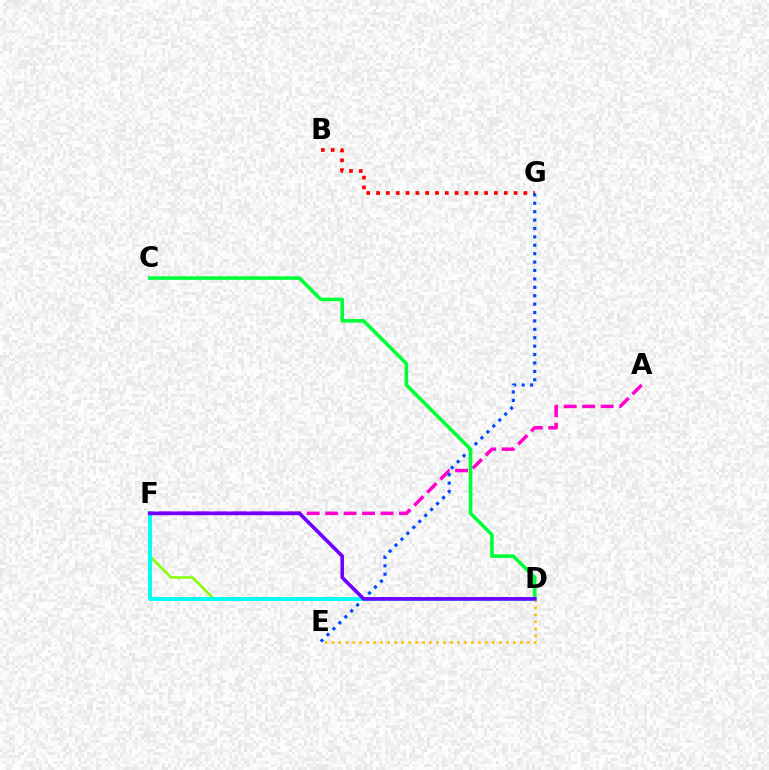{('A', 'F'): [{'color': '#ff00cf', 'line_style': 'dashed', 'thickness': 2.51}], ('B', 'G'): [{'color': '#ff0000', 'line_style': 'dotted', 'thickness': 2.67}], ('E', 'G'): [{'color': '#004bff', 'line_style': 'dotted', 'thickness': 2.28}], ('D', 'F'): [{'color': '#84ff00', 'line_style': 'solid', 'thickness': 1.8}, {'color': '#00fff6', 'line_style': 'solid', 'thickness': 2.83}, {'color': '#7200ff', 'line_style': 'solid', 'thickness': 2.63}], ('C', 'D'): [{'color': '#00ff39', 'line_style': 'solid', 'thickness': 2.58}], ('D', 'E'): [{'color': '#ffbd00', 'line_style': 'dotted', 'thickness': 1.9}]}